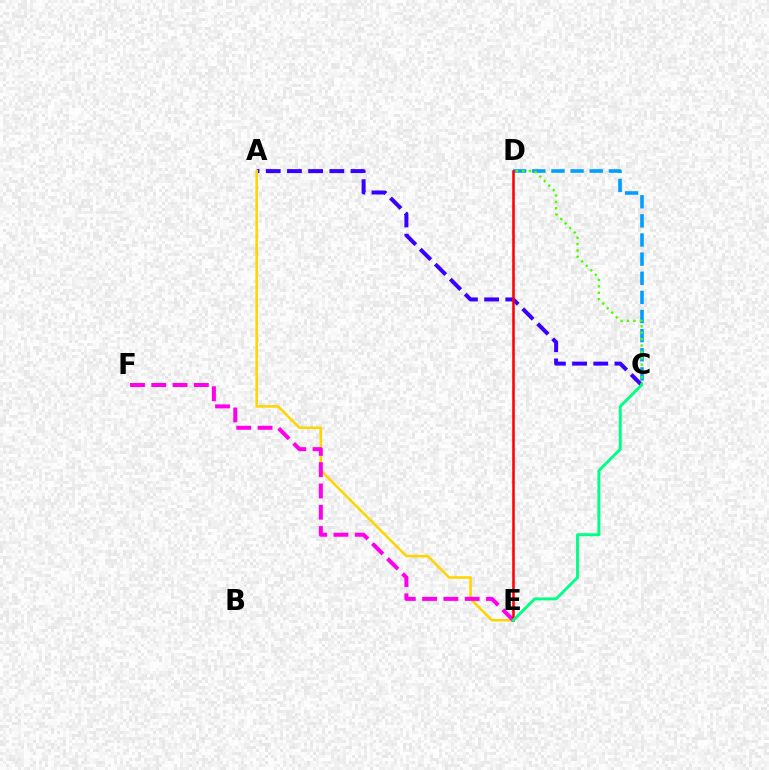{('A', 'C'): [{'color': '#3700ff', 'line_style': 'dashed', 'thickness': 2.88}], ('C', 'D'): [{'color': '#009eff', 'line_style': 'dashed', 'thickness': 2.6}, {'color': '#4fff00', 'line_style': 'dotted', 'thickness': 1.73}], ('A', 'E'): [{'color': '#ffd500', 'line_style': 'solid', 'thickness': 1.84}], ('E', 'F'): [{'color': '#ff00ed', 'line_style': 'dashed', 'thickness': 2.89}], ('D', 'E'): [{'color': '#ff0000', 'line_style': 'solid', 'thickness': 1.84}], ('C', 'E'): [{'color': '#00ff86', 'line_style': 'solid', 'thickness': 2.1}]}